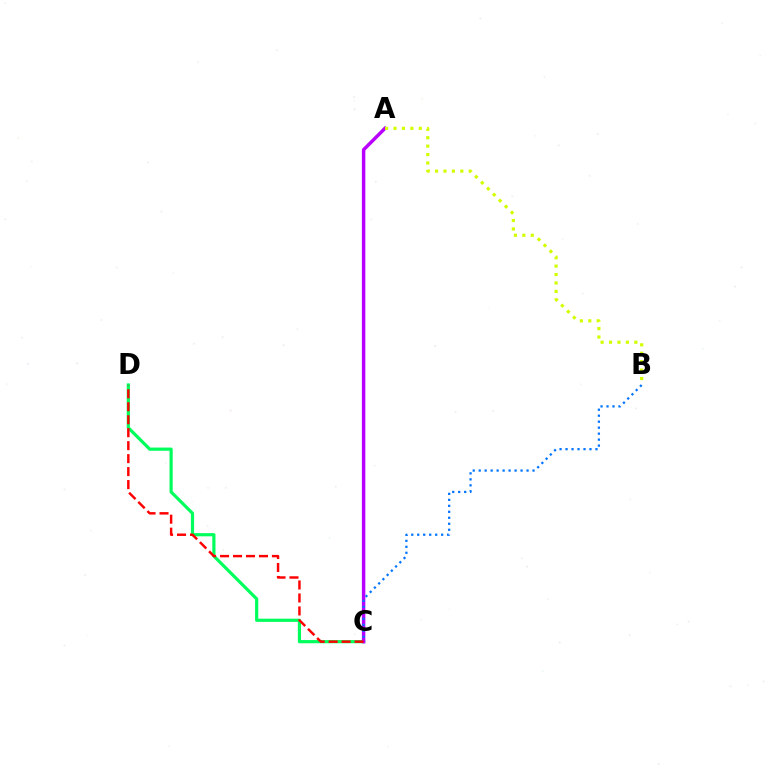{('C', 'D'): [{'color': '#00ff5c', 'line_style': 'solid', 'thickness': 2.29}, {'color': '#ff0000', 'line_style': 'dashed', 'thickness': 1.76}], ('A', 'C'): [{'color': '#b900ff', 'line_style': 'solid', 'thickness': 2.49}], ('A', 'B'): [{'color': '#d1ff00', 'line_style': 'dotted', 'thickness': 2.29}], ('B', 'C'): [{'color': '#0074ff', 'line_style': 'dotted', 'thickness': 1.63}]}